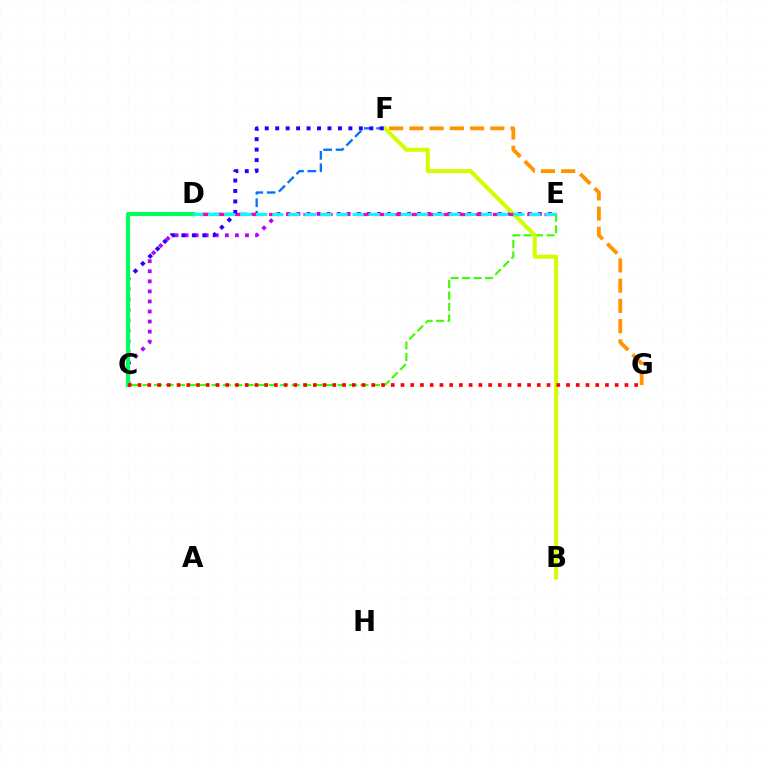{('D', 'F'): [{'color': '#0074ff', 'line_style': 'dashed', 'thickness': 1.68}], ('C', 'E'): [{'color': '#b900ff', 'line_style': 'dotted', 'thickness': 2.73}, {'color': '#3dff00', 'line_style': 'dashed', 'thickness': 1.56}], ('F', 'G'): [{'color': '#ff9400', 'line_style': 'dashed', 'thickness': 2.75}], ('B', 'F'): [{'color': '#d1ff00', 'line_style': 'solid', 'thickness': 2.9}], ('D', 'E'): [{'color': '#ff00ac', 'line_style': 'dashed', 'thickness': 2.34}, {'color': '#00fff6', 'line_style': 'dashed', 'thickness': 2.18}], ('C', 'F'): [{'color': '#2500ff', 'line_style': 'dotted', 'thickness': 2.84}], ('C', 'D'): [{'color': '#00ff5c', 'line_style': 'solid', 'thickness': 2.97}], ('C', 'G'): [{'color': '#ff0000', 'line_style': 'dotted', 'thickness': 2.65}]}